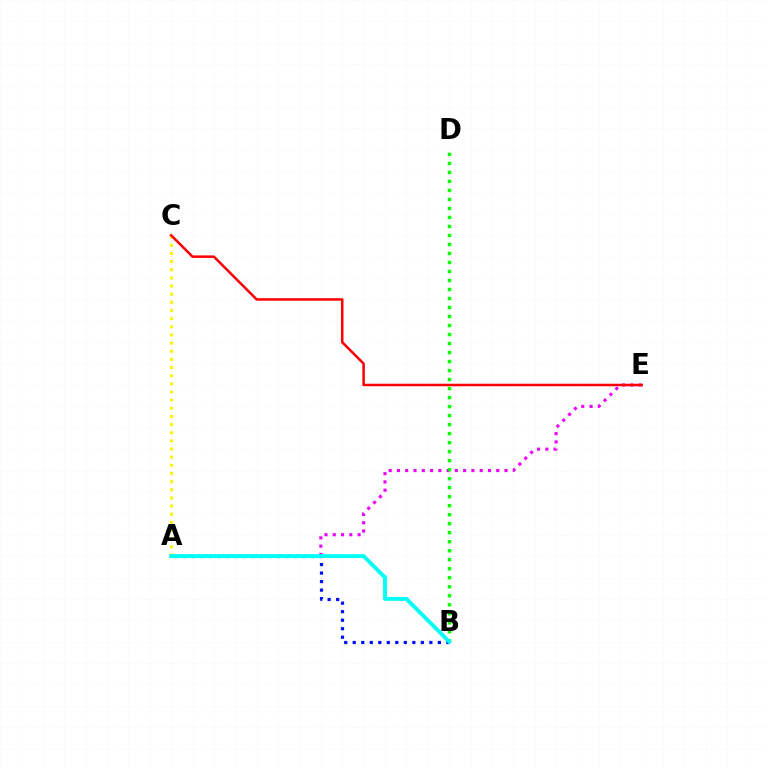{('A', 'E'): [{'color': '#ee00ff', 'line_style': 'dotted', 'thickness': 2.25}], ('A', 'B'): [{'color': '#0010ff', 'line_style': 'dotted', 'thickness': 2.31}, {'color': '#00fff6', 'line_style': 'solid', 'thickness': 2.81}], ('A', 'C'): [{'color': '#fcf500', 'line_style': 'dotted', 'thickness': 2.21}], ('C', 'E'): [{'color': '#ff0000', 'line_style': 'solid', 'thickness': 1.82}], ('B', 'D'): [{'color': '#08ff00', 'line_style': 'dotted', 'thickness': 2.45}]}